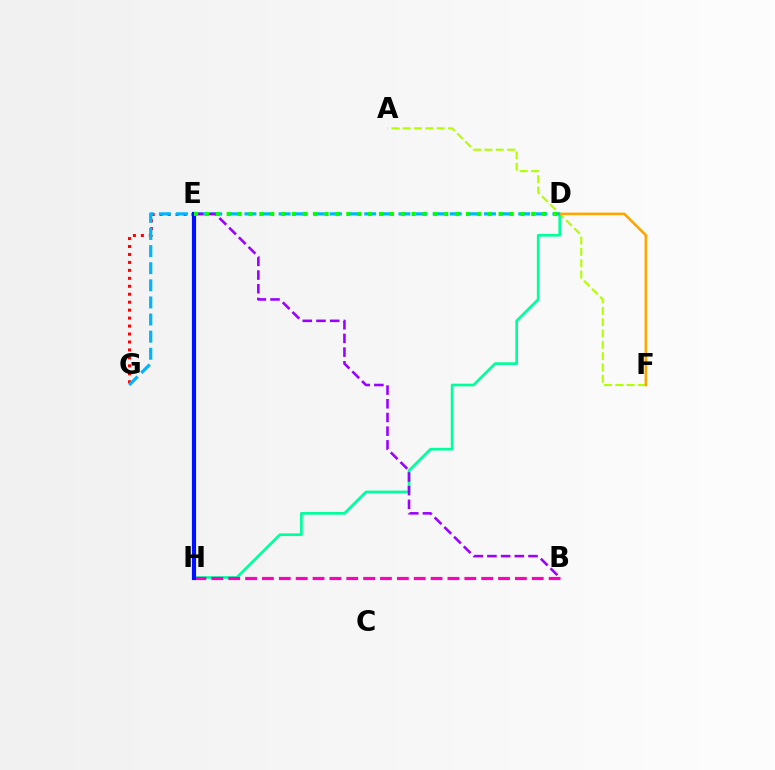{('A', 'F'): [{'color': '#b3ff00', 'line_style': 'dashed', 'thickness': 1.54}], ('D', 'H'): [{'color': '#00ff9d', 'line_style': 'solid', 'thickness': 1.94}], ('E', 'G'): [{'color': '#ff0000', 'line_style': 'dotted', 'thickness': 2.16}], ('B', 'H'): [{'color': '#ff00bd', 'line_style': 'dashed', 'thickness': 2.29}], ('D', 'F'): [{'color': '#ffa500', 'line_style': 'solid', 'thickness': 1.86}], ('D', 'G'): [{'color': '#00b5ff', 'line_style': 'dashed', 'thickness': 2.32}], ('B', 'E'): [{'color': '#9b00ff', 'line_style': 'dashed', 'thickness': 1.86}], ('E', 'H'): [{'color': '#0010ff', 'line_style': 'solid', 'thickness': 2.99}], ('D', 'E'): [{'color': '#08ff00', 'line_style': 'dotted', 'thickness': 2.96}]}